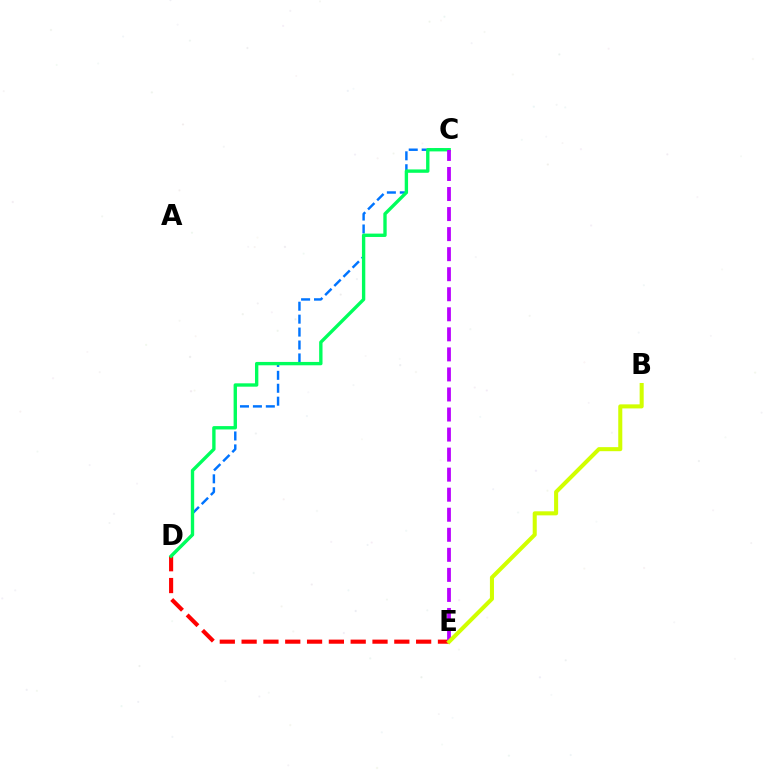{('C', 'D'): [{'color': '#0074ff', 'line_style': 'dashed', 'thickness': 1.76}, {'color': '#00ff5c', 'line_style': 'solid', 'thickness': 2.42}], ('D', 'E'): [{'color': '#ff0000', 'line_style': 'dashed', 'thickness': 2.96}], ('C', 'E'): [{'color': '#b900ff', 'line_style': 'dashed', 'thickness': 2.72}], ('B', 'E'): [{'color': '#d1ff00', 'line_style': 'solid', 'thickness': 2.92}]}